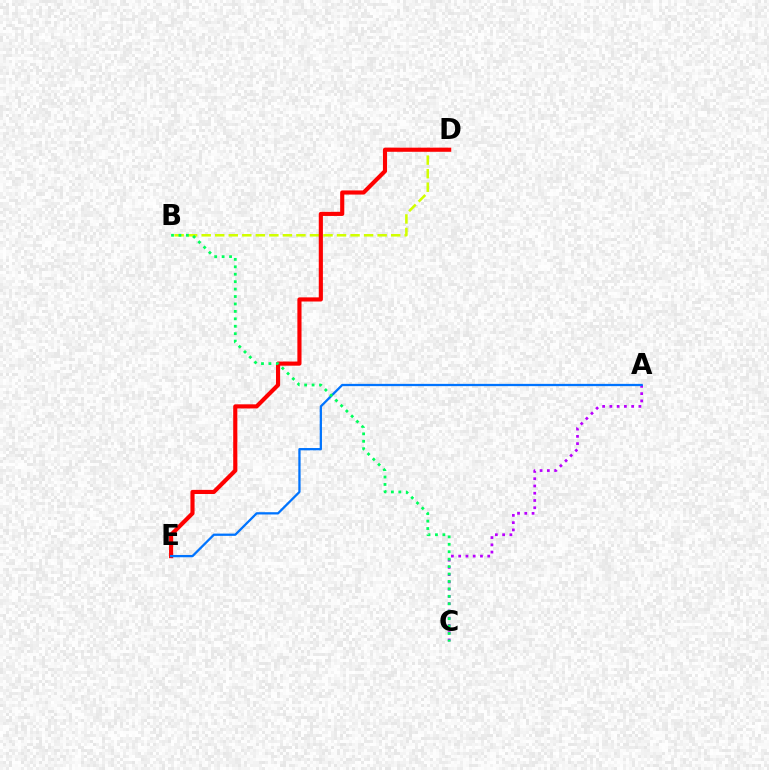{('A', 'C'): [{'color': '#b900ff', 'line_style': 'dotted', 'thickness': 1.97}], ('B', 'D'): [{'color': '#d1ff00', 'line_style': 'dashed', 'thickness': 1.84}], ('D', 'E'): [{'color': '#ff0000', 'line_style': 'solid', 'thickness': 2.98}], ('A', 'E'): [{'color': '#0074ff', 'line_style': 'solid', 'thickness': 1.64}], ('B', 'C'): [{'color': '#00ff5c', 'line_style': 'dotted', 'thickness': 2.02}]}